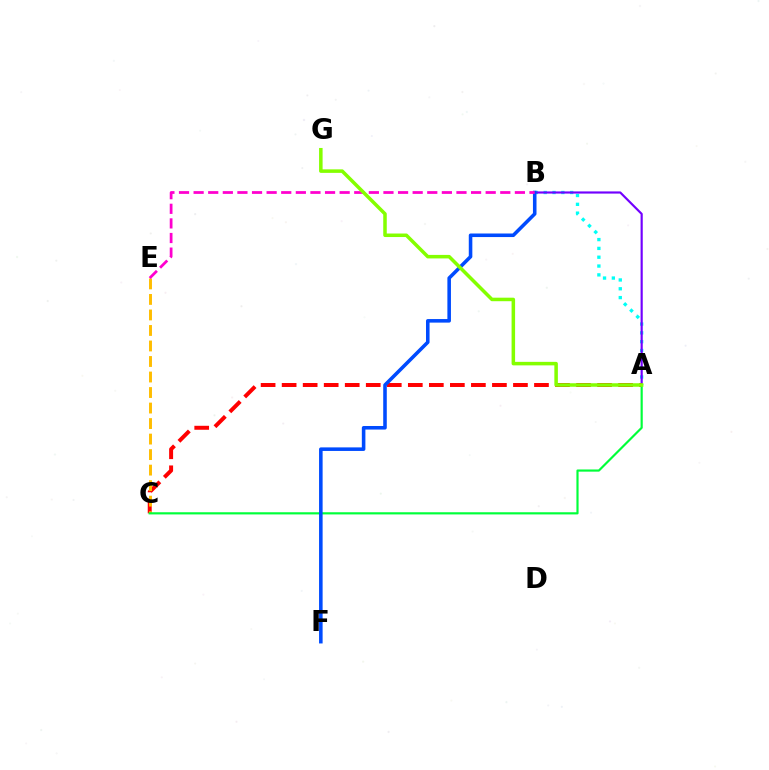{('A', 'B'): [{'color': '#00fff6', 'line_style': 'dotted', 'thickness': 2.4}, {'color': '#7200ff', 'line_style': 'solid', 'thickness': 1.56}], ('A', 'C'): [{'color': '#ff0000', 'line_style': 'dashed', 'thickness': 2.86}, {'color': '#00ff39', 'line_style': 'solid', 'thickness': 1.57}], ('C', 'E'): [{'color': '#ffbd00', 'line_style': 'dashed', 'thickness': 2.11}], ('B', 'F'): [{'color': '#004bff', 'line_style': 'solid', 'thickness': 2.57}], ('B', 'E'): [{'color': '#ff00cf', 'line_style': 'dashed', 'thickness': 1.98}], ('A', 'G'): [{'color': '#84ff00', 'line_style': 'solid', 'thickness': 2.53}]}